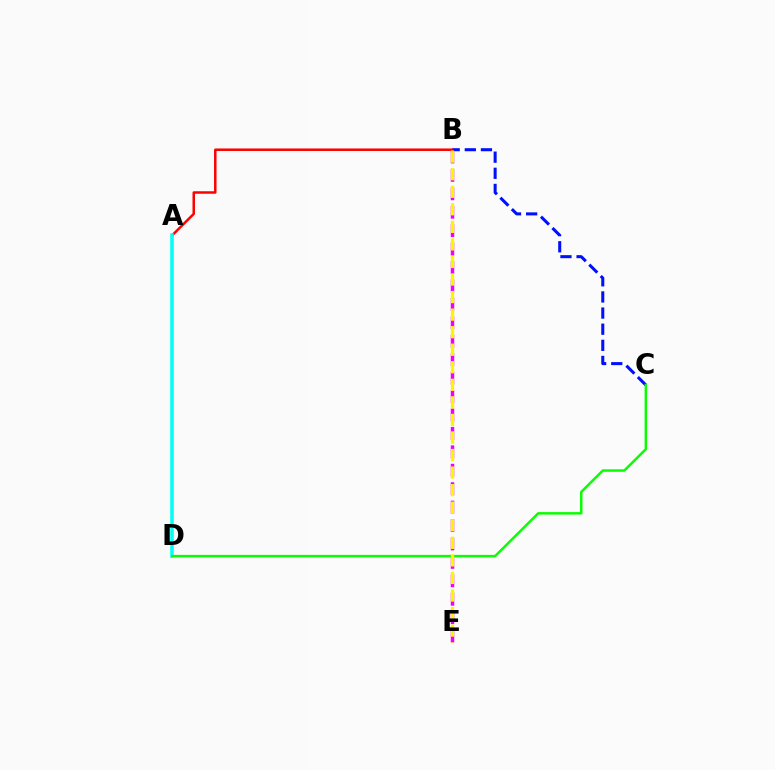{('B', 'E'): [{'color': '#ee00ff', 'line_style': 'dashed', 'thickness': 2.5}, {'color': '#fcf500', 'line_style': 'dashed', 'thickness': 2.38}], ('B', 'C'): [{'color': '#0010ff', 'line_style': 'dashed', 'thickness': 2.19}], ('A', 'B'): [{'color': '#ff0000', 'line_style': 'solid', 'thickness': 1.8}], ('A', 'D'): [{'color': '#00fff6', 'line_style': 'solid', 'thickness': 2.54}], ('C', 'D'): [{'color': '#08ff00', 'line_style': 'solid', 'thickness': 1.78}]}